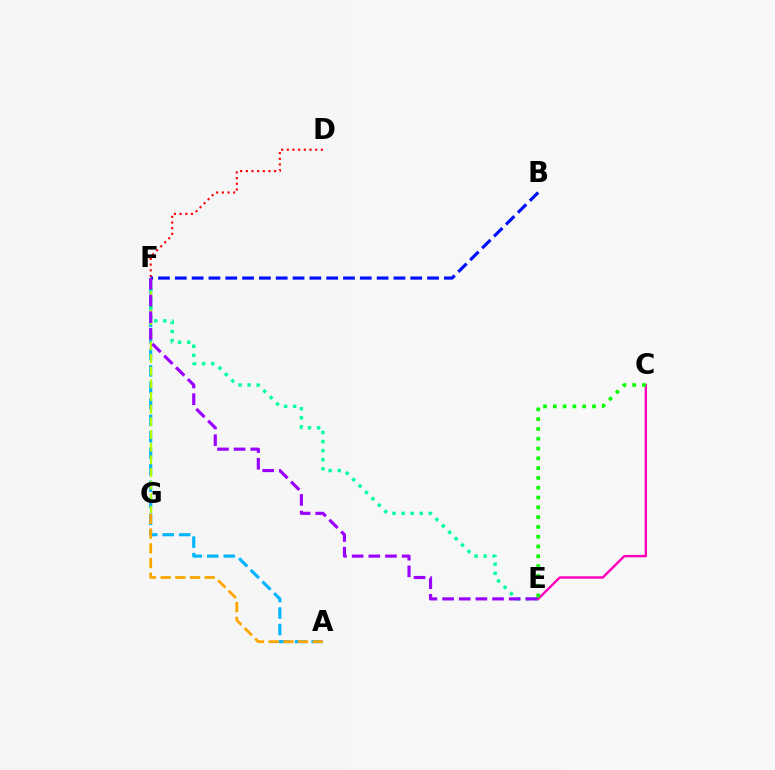{('D', 'F'): [{'color': '#ff0000', 'line_style': 'dotted', 'thickness': 1.54}], ('A', 'F'): [{'color': '#00b5ff', 'line_style': 'dashed', 'thickness': 2.24}], ('F', 'G'): [{'color': '#b3ff00', 'line_style': 'dashed', 'thickness': 1.72}], ('E', 'F'): [{'color': '#00ff9d', 'line_style': 'dotted', 'thickness': 2.46}, {'color': '#9b00ff', 'line_style': 'dashed', 'thickness': 2.26}], ('C', 'E'): [{'color': '#ff00bd', 'line_style': 'solid', 'thickness': 1.72}, {'color': '#08ff00', 'line_style': 'dotted', 'thickness': 2.66}], ('A', 'G'): [{'color': '#ffa500', 'line_style': 'dashed', 'thickness': 2.0}], ('B', 'F'): [{'color': '#0010ff', 'line_style': 'dashed', 'thickness': 2.28}]}